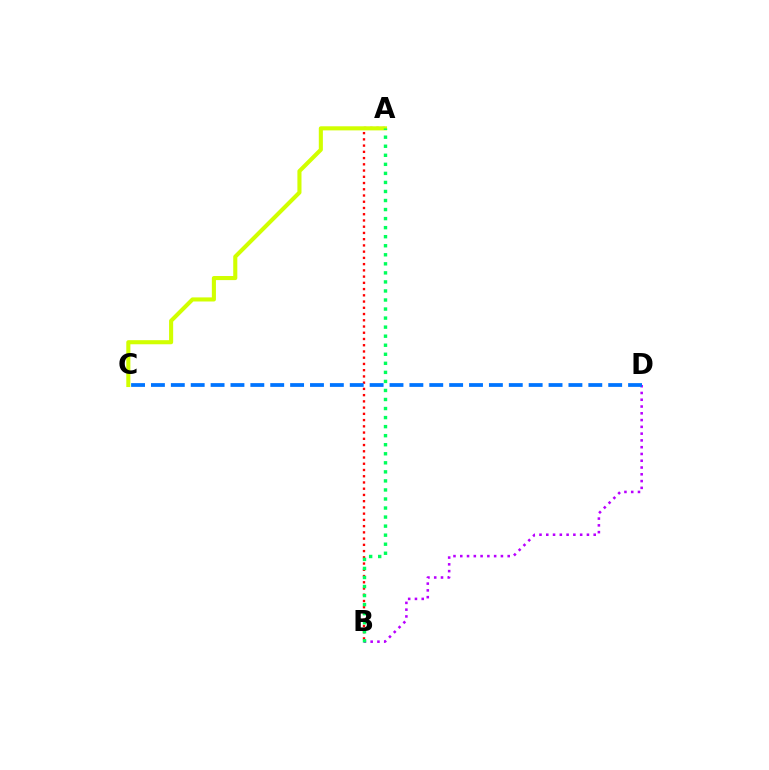{('B', 'D'): [{'color': '#b900ff', 'line_style': 'dotted', 'thickness': 1.84}], ('A', 'B'): [{'color': '#ff0000', 'line_style': 'dotted', 'thickness': 1.69}, {'color': '#00ff5c', 'line_style': 'dotted', 'thickness': 2.46}], ('A', 'C'): [{'color': '#d1ff00', 'line_style': 'solid', 'thickness': 2.94}], ('C', 'D'): [{'color': '#0074ff', 'line_style': 'dashed', 'thickness': 2.7}]}